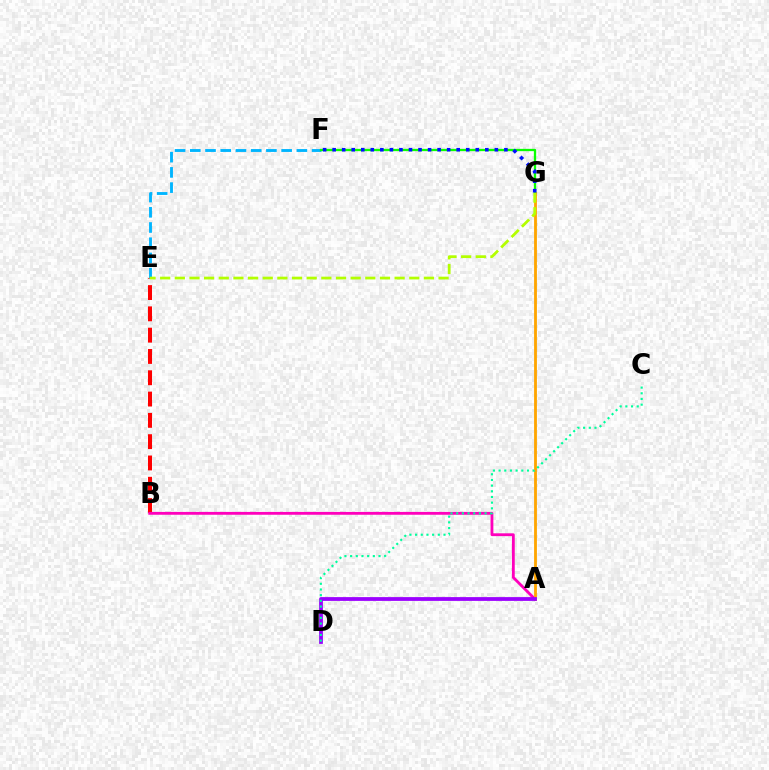{('B', 'E'): [{'color': '#ff0000', 'line_style': 'dashed', 'thickness': 2.89}], ('E', 'F'): [{'color': '#00b5ff', 'line_style': 'dashed', 'thickness': 2.07}], ('A', 'B'): [{'color': '#ff00bd', 'line_style': 'solid', 'thickness': 2.04}], ('A', 'G'): [{'color': '#ffa500', 'line_style': 'solid', 'thickness': 2.03}], ('A', 'D'): [{'color': '#9b00ff', 'line_style': 'solid', 'thickness': 2.72}], ('F', 'G'): [{'color': '#08ff00', 'line_style': 'solid', 'thickness': 1.66}, {'color': '#0010ff', 'line_style': 'dotted', 'thickness': 2.59}], ('E', 'G'): [{'color': '#b3ff00', 'line_style': 'dashed', 'thickness': 1.99}], ('C', 'D'): [{'color': '#00ff9d', 'line_style': 'dotted', 'thickness': 1.54}]}